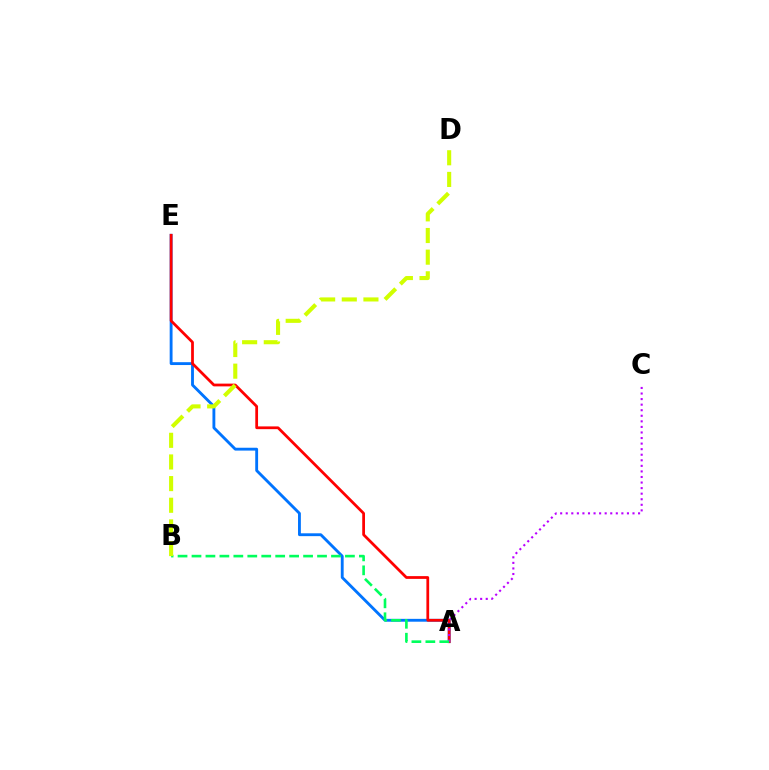{('A', 'E'): [{'color': '#0074ff', 'line_style': 'solid', 'thickness': 2.05}, {'color': '#ff0000', 'line_style': 'solid', 'thickness': 1.98}], ('A', 'C'): [{'color': '#b900ff', 'line_style': 'dotted', 'thickness': 1.51}], ('A', 'B'): [{'color': '#00ff5c', 'line_style': 'dashed', 'thickness': 1.9}], ('B', 'D'): [{'color': '#d1ff00', 'line_style': 'dashed', 'thickness': 2.94}]}